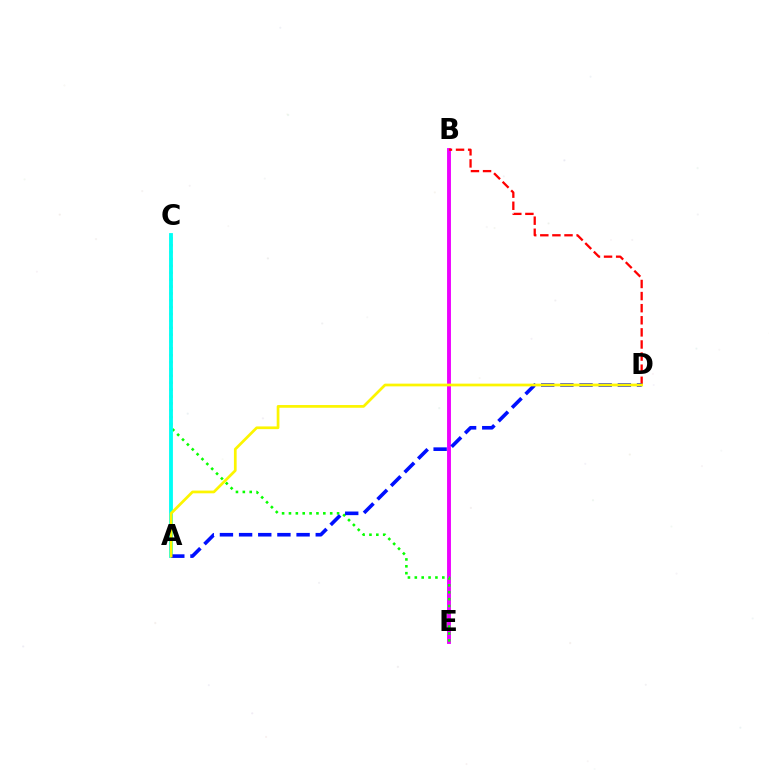{('B', 'E'): [{'color': '#ee00ff', 'line_style': 'solid', 'thickness': 2.79}], ('C', 'E'): [{'color': '#08ff00', 'line_style': 'dotted', 'thickness': 1.87}], ('B', 'D'): [{'color': '#ff0000', 'line_style': 'dashed', 'thickness': 1.64}], ('A', 'C'): [{'color': '#00fff6', 'line_style': 'solid', 'thickness': 2.76}], ('A', 'D'): [{'color': '#0010ff', 'line_style': 'dashed', 'thickness': 2.6}, {'color': '#fcf500', 'line_style': 'solid', 'thickness': 1.96}]}